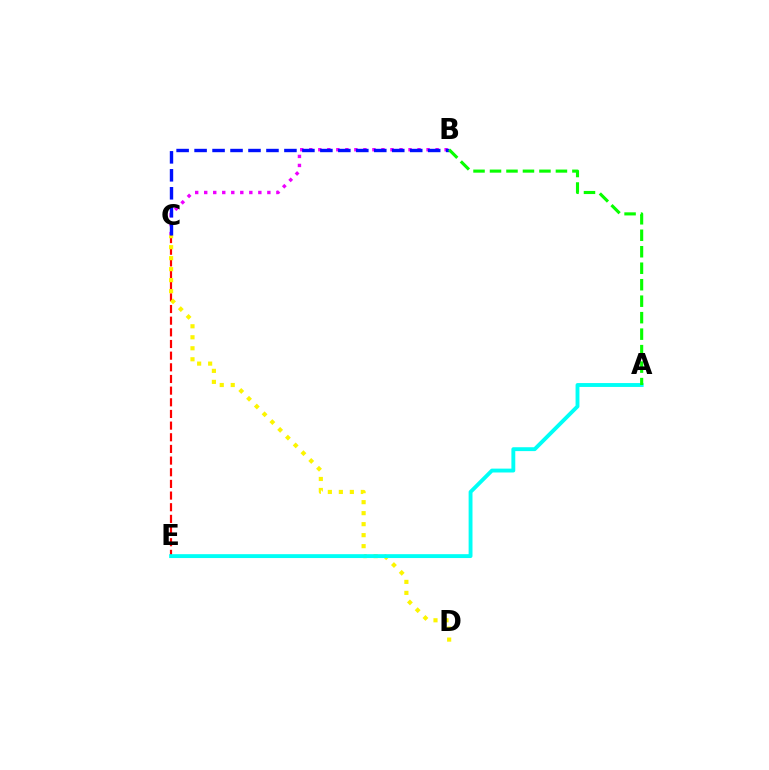{('B', 'C'): [{'color': '#ee00ff', 'line_style': 'dotted', 'thickness': 2.45}, {'color': '#0010ff', 'line_style': 'dashed', 'thickness': 2.44}], ('C', 'E'): [{'color': '#ff0000', 'line_style': 'dashed', 'thickness': 1.58}], ('C', 'D'): [{'color': '#fcf500', 'line_style': 'dotted', 'thickness': 2.99}], ('A', 'E'): [{'color': '#00fff6', 'line_style': 'solid', 'thickness': 2.79}], ('A', 'B'): [{'color': '#08ff00', 'line_style': 'dashed', 'thickness': 2.24}]}